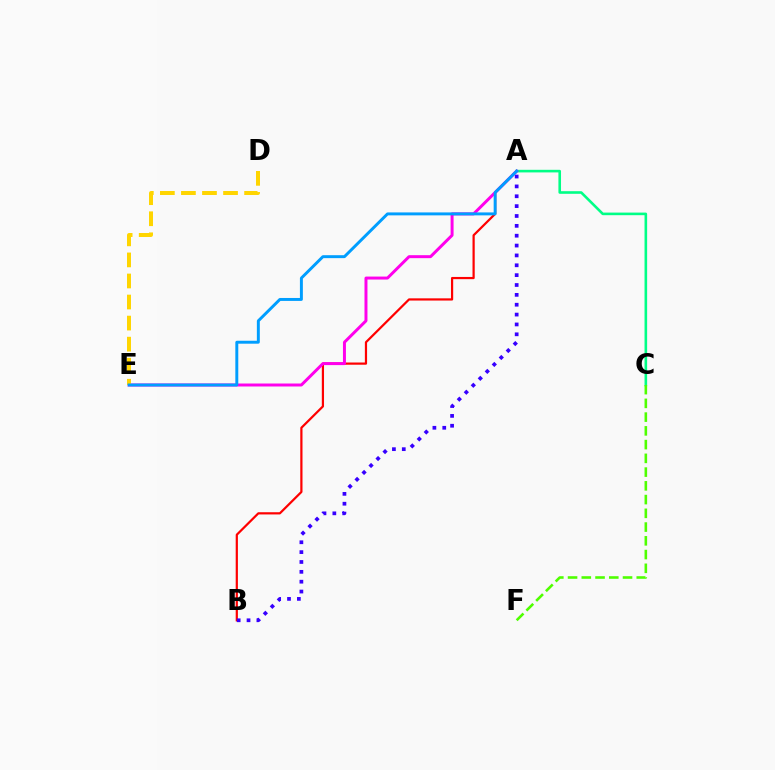{('A', 'C'): [{'color': '#00ff86', 'line_style': 'solid', 'thickness': 1.88}], ('A', 'B'): [{'color': '#ff0000', 'line_style': 'solid', 'thickness': 1.59}, {'color': '#3700ff', 'line_style': 'dotted', 'thickness': 2.68}], ('A', 'E'): [{'color': '#ff00ed', 'line_style': 'solid', 'thickness': 2.14}, {'color': '#009eff', 'line_style': 'solid', 'thickness': 2.12}], ('D', 'E'): [{'color': '#ffd500', 'line_style': 'dashed', 'thickness': 2.86}], ('C', 'F'): [{'color': '#4fff00', 'line_style': 'dashed', 'thickness': 1.87}]}